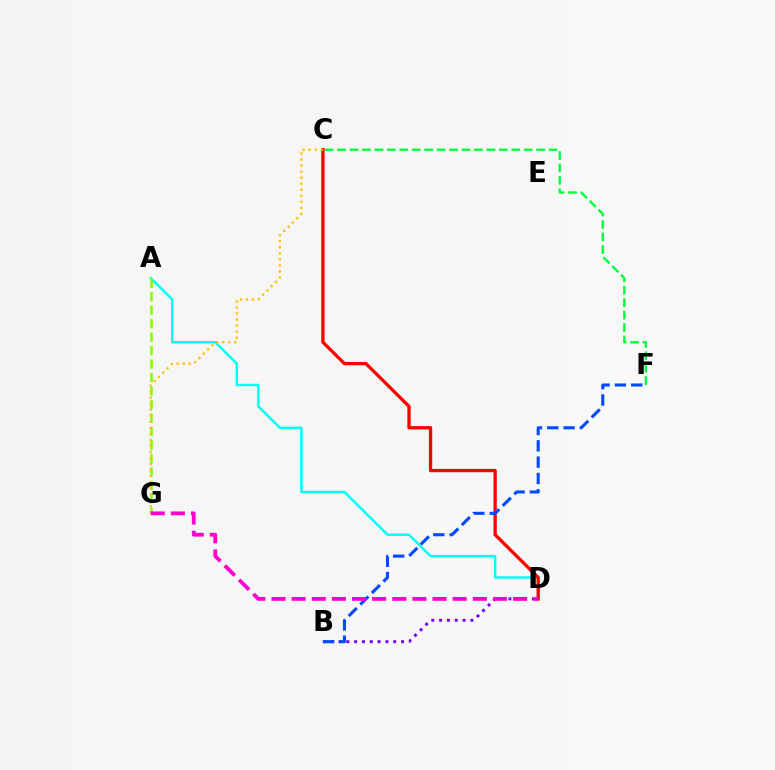{('C', 'F'): [{'color': '#00ff39', 'line_style': 'dashed', 'thickness': 1.69}], ('B', 'D'): [{'color': '#7200ff', 'line_style': 'dotted', 'thickness': 2.12}], ('A', 'D'): [{'color': '#00fff6', 'line_style': 'solid', 'thickness': 1.77}], ('A', 'G'): [{'color': '#84ff00', 'line_style': 'dashed', 'thickness': 1.83}], ('C', 'D'): [{'color': '#ff0000', 'line_style': 'solid', 'thickness': 2.38}], ('C', 'G'): [{'color': '#ffbd00', 'line_style': 'dotted', 'thickness': 1.64}], ('B', 'F'): [{'color': '#004bff', 'line_style': 'dashed', 'thickness': 2.22}], ('D', 'G'): [{'color': '#ff00cf', 'line_style': 'dashed', 'thickness': 2.73}]}